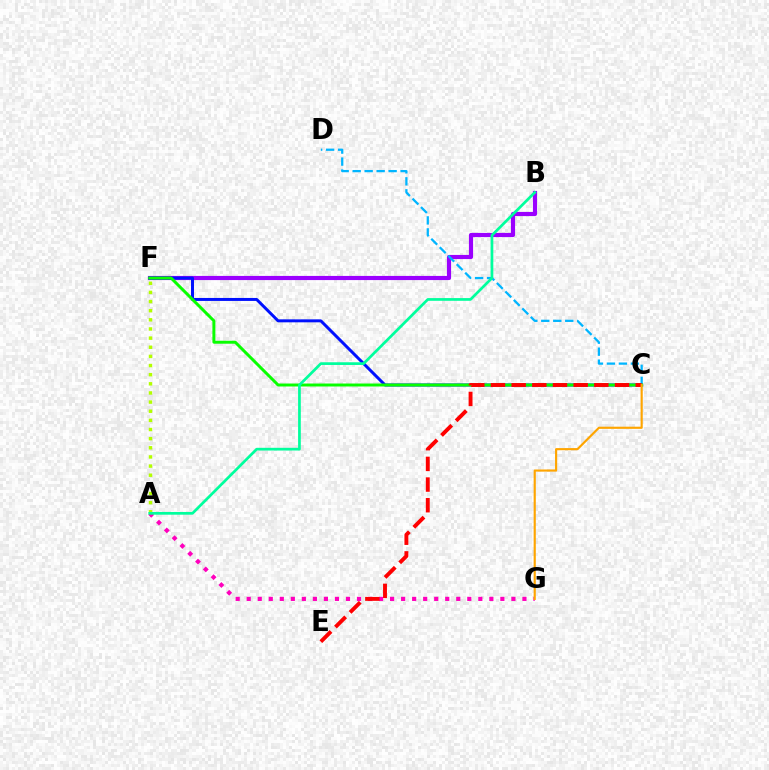{('B', 'F'): [{'color': '#9b00ff', 'line_style': 'solid', 'thickness': 2.99}], ('C', 'F'): [{'color': '#0010ff', 'line_style': 'solid', 'thickness': 2.14}, {'color': '#08ff00', 'line_style': 'solid', 'thickness': 2.13}], ('C', 'D'): [{'color': '#00b5ff', 'line_style': 'dashed', 'thickness': 1.63}], ('A', 'G'): [{'color': '#ff00bd', 'line_style': 'dotted', 'thickness': 3.0}], ('A', 'F'): [{'color': '#b3ff00', 'line_style': 'dotted', 'thickness': 2.48}], ('C', 'E'): [{'color': '#ff0000', 'line_style': 'dashed', 'thickness': 2.81}], ('A', 'B'): [{'color': '#00ff9d', 'line_style': 'solid', 'thickness': 1.96}], ('C', 'G'): [{'color': '#ffa500', 'line_style': 'solid', 'thickness': 1.55}]}